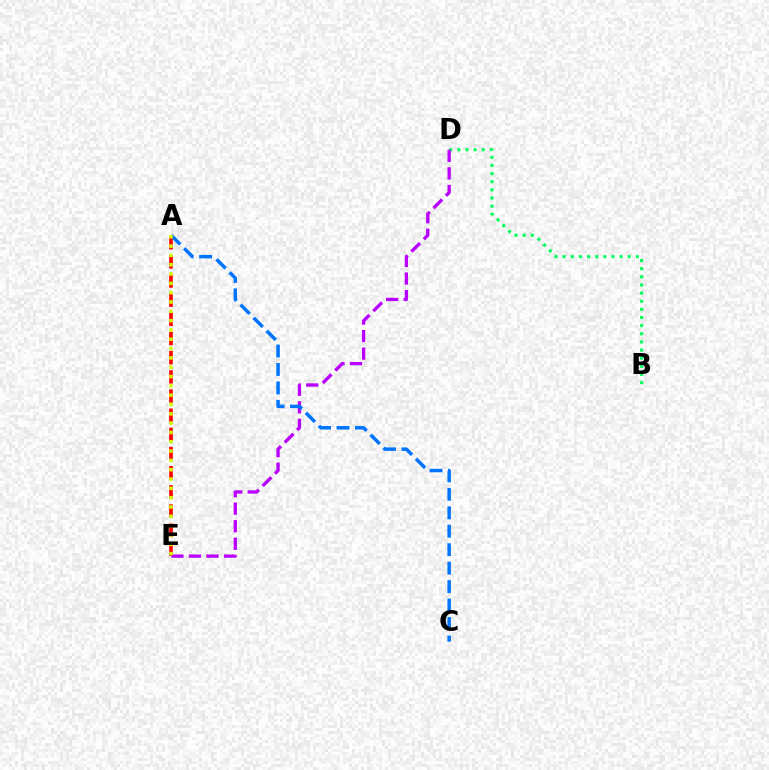{('A', 'E'): [{'color': '#ff0000', 'line_style': 'dashed', 'thickness': 2.6}, {'color': '#d1ff00', 'line_style': 'dotted', 'thickness': 2.53}], ('B', 'D'): [{'color': '#00ff5c', 'line_style': 'dotted', 'thickness': 2.21}], ('D', 'E'): [{'color': '#b900ff', 'line_style': 'dashed', 'thickness': 2.38}], ('A', 'C'): [{'color': '#0074ff', 'line_style': 'dashed', 'thickness': 2.51}]}